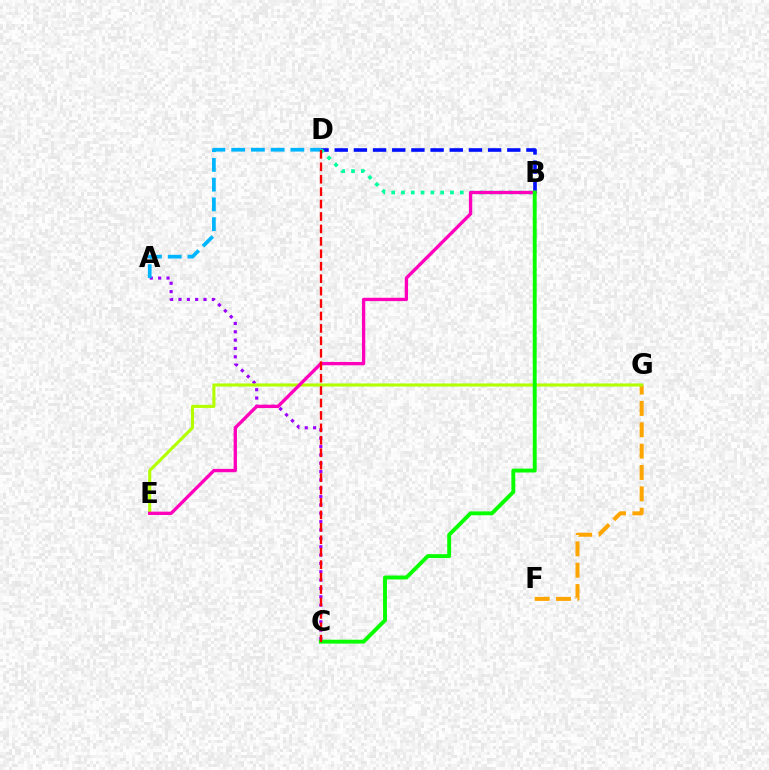{('F', 'G'): [{'color': '#ffa500', 'line_style': 'dashed', 'thickness': 2.9}], ('A', 'C'): [{'color': '#9b00ff', 'line_style': 'dotted', 'thickness': 2.27}], ('E', 'G'): [{'color': '#b3ff00', 'line_style': 'solid', 'thickness': 2.23}], ('B', 'D'): [{'color': '#0010ff', 'line_style': 'dashed', 'thickness': 2.6}, {'color': '#00ff9d', 'line_style': 'dotted', 'thickness': 2.66}], ('B', 'E'): [{'color': '#ff00bd', 'line_style': 'solid', 'thickness': 2.39}], ('B', 'C'): [{'color': '#08ff00', 'line_style': 'solid', 'thickness': 2.81}], ('A', 'D'): [{'color': '#00b5ff', 'line_style': 'dashed', 'thickness': 2.68}], ('C', 'D'): [{'color': '#ff0000', 'line_style': 'dashed', 'thickness': 1.69}]}